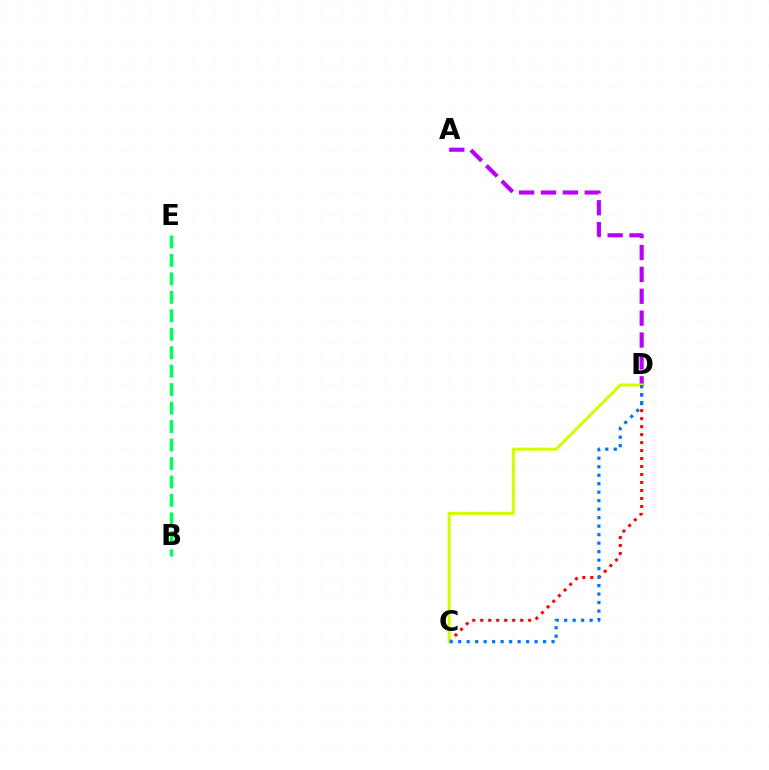{('A', 'D'): [{'color': '#b900ff', 'line_style': 'dashed', 'thickness': 2.97}], ('C', 'D'): [{'color': '#ff0000', 'line_style': 'dotted', 'thickness': 2.17}, {'color': '#d1ff00', 'line_style': 'solid', 'thickness': 2.19}, {'color': '#0074ff', 'line_style': 'dotted', 'thickness': 2.31}], ('B', 'E'): [{'color': '#00ff5c', 'line_style': 'dashed', 'thickness': 2.51}]}